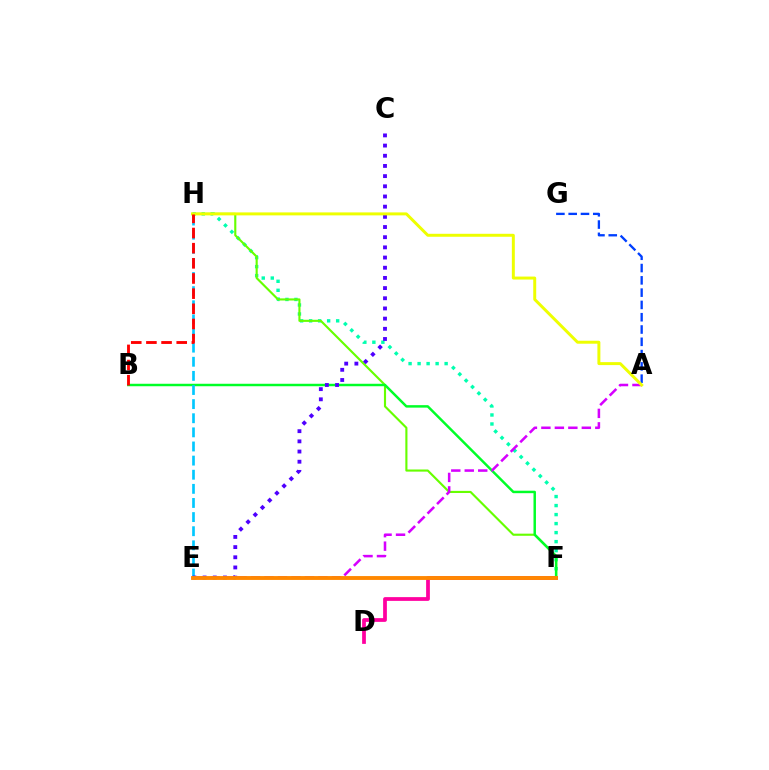{('A', 'G'): [{'color': '#003fff', 'line_style': 'dashed', 'thickness': 1.67}], ('F', 'H'): [{'color': '#00ffaf', 'line_style': 'dotted', 'thickness': 2.45}, {'color': '#66ff00', 'line_style': 'solid', 'thickness': 1.53}], ('D', 'F'): [{'color': '#ff00a0', 'line_style': 'solid', 'thickness': 2.7}], ('B', 'F'): [{'color': '#00ff27', 'line_style': 'solid', 'thickness': 1.78}], ('A', 'E'): [{'color': '#d600ff', 'line_style': 'dashed', 'thickness': 1.83}], ('E', 'H'): [{'color': '#00c7ff', 'line_style': 'dashed', 'thickness': 1.92}], ('C', 'E'): [{'color': '#4f00ff', 'line_style': 'dotted', 'thickness': 2.77}], ('A', 'H'): [{'color': '#eeff00', 'line_style': 'solid', 'thickness': 2.14}], ('E', 'F'): [{'color': '#ff8800', 'line_style': 'solid', 'thickness': 2.78}], ('B', 'H'): [{'color': '#ff0000', 'line_style': 'dashed', 'thickness': 2.06}]}